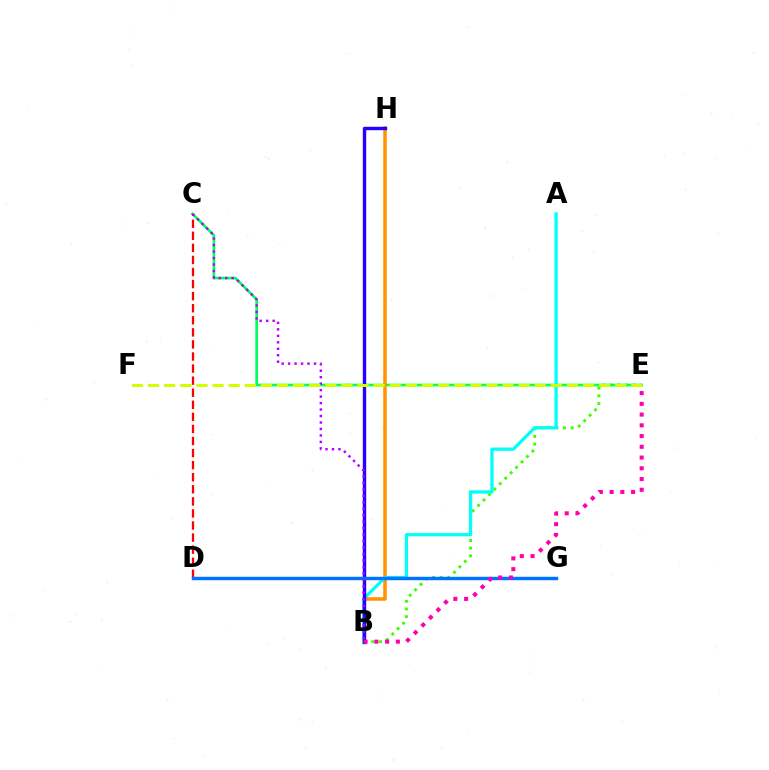{('B', 'E'): [{'color': '#3dff00', 'line_style': 'dotted', 'thickness': 2.09}, {'color': '#ff00ac', 'line_style': 'dotted', 'thickness': 2.92}], ('C', 'E'): [{'color': '#00ff5c', 'line_style': 'solid', 'thickness': 1.92}], ('B', 'H'): [{'color': '#ff9400', 'line_style': 'solid', 'thickness': 2.55}, {'color': '#2500ff', 'line_style': 'solid', 'thickness': 2.45}], ('C', 'D'): [{'color': '#ff0000', 'line_style': 'dashed', 'thickness': 1.64}], ('A', 'B'): [{'color': '#00fff6', 'line_style': 'solid', 'thickness': 2.35}], ('D', 'G'): [{'color': '#0074ff', 'line_style': 'solid', 'thickness': 2.48}], ('B', 'C'): [{'color': '#b900ff', 'line_style': 'dotted', 'thickness': 1.76}], ('E', 'F'): [{'color': '#d1ff00', 'line_style': 'dashed', 'thickness': 2.19}]}